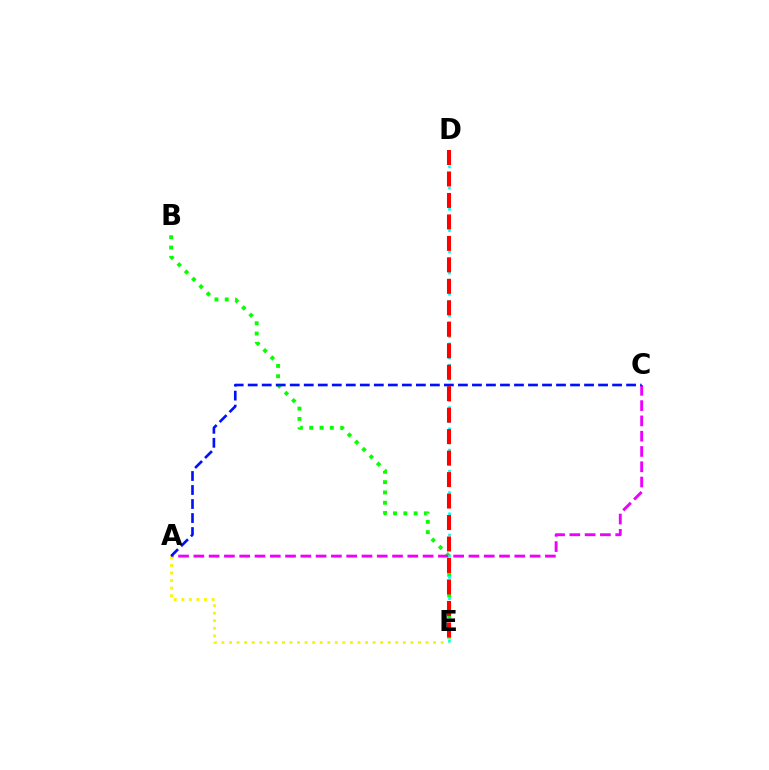{('B', 'E'): [{'color': '#08ff00', 'line_style': 'dotted', 'thickness': 2.8}], ('A', 'C'): [{'color': '#ee00ff', 'line_style': 'dashed', 'thickness': 2.08}, {'color': '#0010ff', 'line_style': 'dashed', 'thickness': 1.9}], ('A', 'E'): [{'color': '#fcf500', 'line_style': 'dotted', 'thickness': 2.05}], ('D', 'E'): [{'color': '#00fff6', 'line_style': 'dotted', 'thickness': 1.92}, {'color': '#ff0000', 'line_style': 'dashed', 'thickness': 2.92}]}